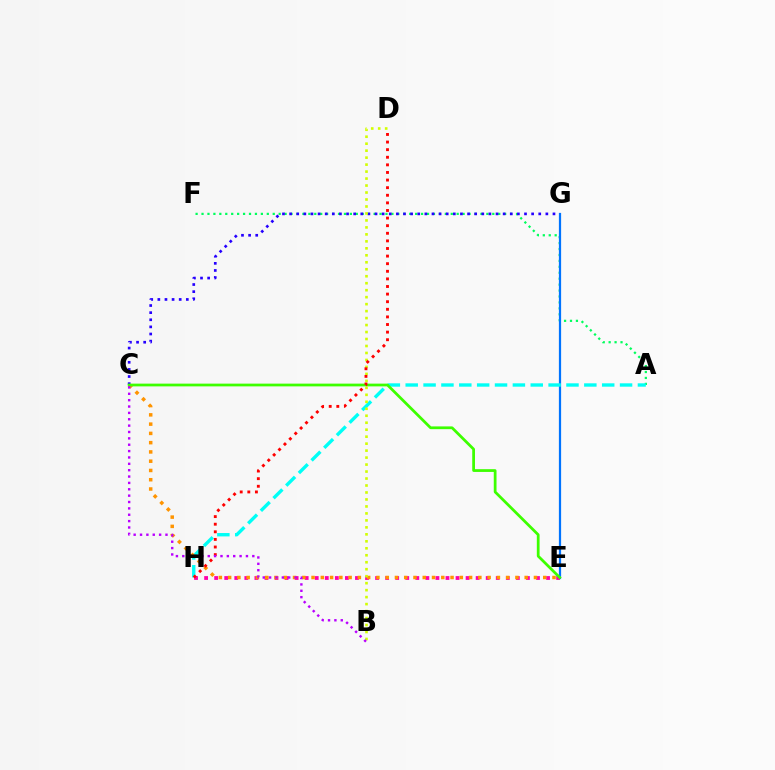{('A', 'F'): [{'color': '#00ff5c', 'line_style': 'dotted', 'thickness': 1.61}], ('E', 'G'): [{'color': '#0074ff', 'line_style': 'solid', 'thickness': 1.61}], ('C', 'G'): [{'color': '#2500ff', 'line_style': 'dotted', 'thickness': 1.93}], ('E', 'H'): [{'color': '#ff00ac', 'line_style': 'dotted', 'thickness': 2.73}], ('A', 'H'): [{'color': '#00fff6', 'line_style': 'dashed', 'thickness': 2.43}], ('C', 'E'): [{'color': '#ff9400', 'line_style': 'dotted', 'thickness': 2.52}, {'color': '#3dff00', 'line_style': 'solid', 'thickness': 1.98}], ('B', 'D'): [{'color': '#d1ff00', 'line_style': 'dotted', 'thickness': 1.9}], ('D', 'H'): [{'color': '#ff0000', 'line_style': 'dotted', 'thickness': 2.07}], ('B', 'C'): [{'color': '#b900ff', 'line_style': 'dotted', 'thickness': 1.73}]}